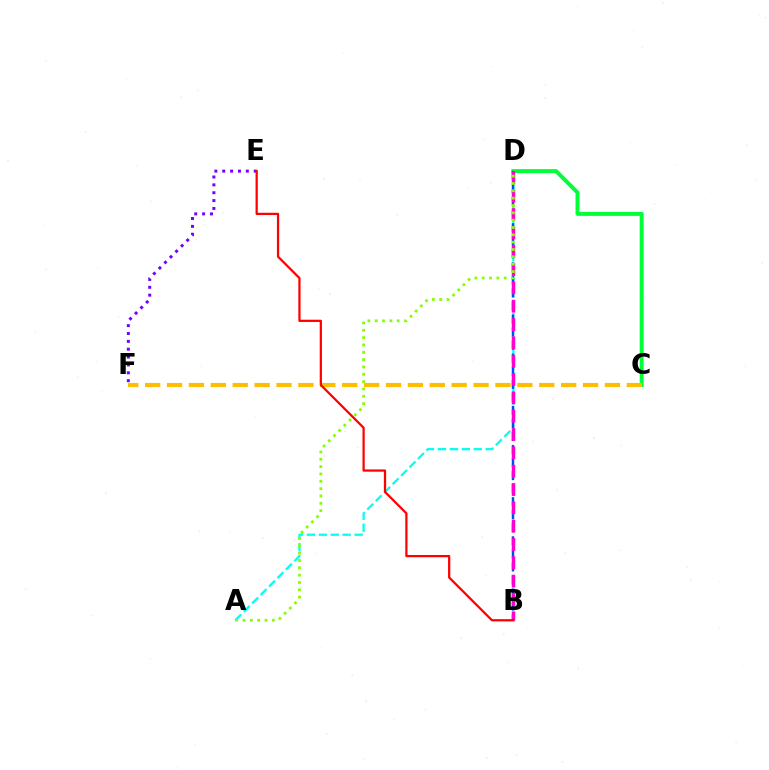{('C', 'D'): [{'color': '#00ff39', 'line_style': 'solid', 'thickness': 2.85}], ('A', 'D'): [{'color': '#00fff6', 'line_style': 'dashed', 'thickness': 1.62}, {'color': '#84ff00', 'line_style': 'dotted', 'thickness': 1.99}], ('B', 'D'): [{'color': '#004bff', 'line_style': 'dashed', 'thickness': 1.77}, {'color': '#ff00cf', 'line_style': 'dashed', 'thickness': 2.49}], ('C', 'F'): [{'color': '#ffbd00', 'line_style': 'dashed', 'thickness': 2.97}], ('E', 'F'): [{'color': '#7200ff', 'line_style': 'dotted', 'thickness': 2.14}], ('B', 'E'): [{'color': '#ff0000', 'line_style': 'solid', 'thickness': 1.61}]}